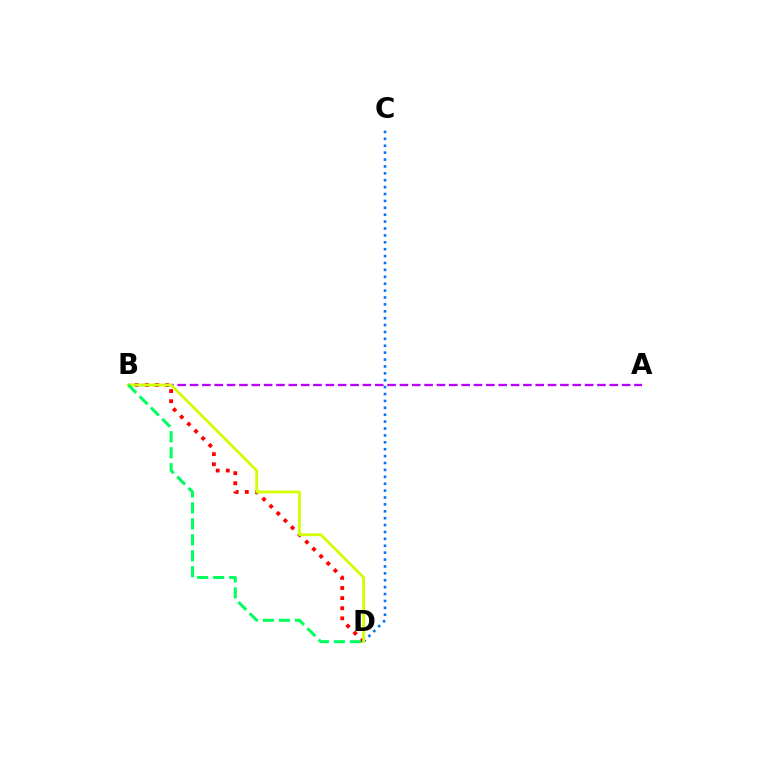{('C', 'D'): [{'color': '#0074ff', 'line_style': 'dotted', 'thickness': 1.87}], ('A', 'B'): [{'color': '#b900ff', 'line_style': 'dashed', 'thickness': 1.68}], ('B', 'D'): [{'color': '#ff0000', 'line_style': 'dotted', 'thickness': 2.74}, {'color': '#d1ff00', 'line_style': 'solid', 'thickness': 2.01}, {'color': '#00ff5c', 'line_style': 'dashed', 'thickness': 2.17}]}